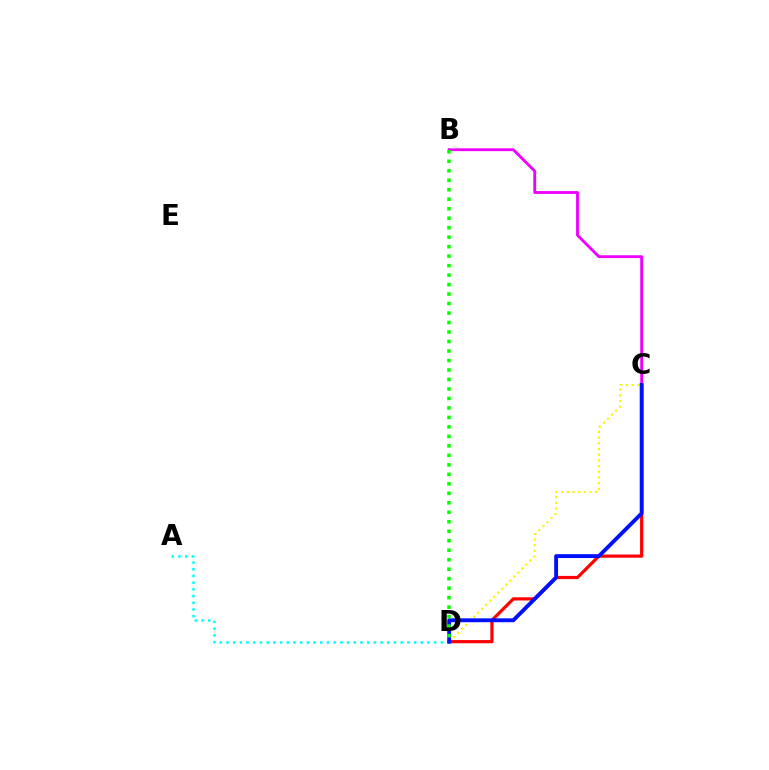{('B', 'C'): [{'color': '#ee00ff', 'line_style': 'solid', 'thickness': 2.05}], ('C', 'D'): [{'color': '#fcf500', 'line_style': 'dotted', 'thickness': 1.55}, {'color': '#ff0000', 'line_style': 'solid', 'thickness': 2.3}, {'color': '#0010ff', 'line_style': 'solid', 'thickness': 2.79}], ('A', 'D'): [{'color': '#00fff6', 'line_style': 'dotted', 'thickness': 1.82}], ('B', 'D'): [{'color': '#08ff00', 'line_style': 'dotted', 'thickness': 2.58}]}